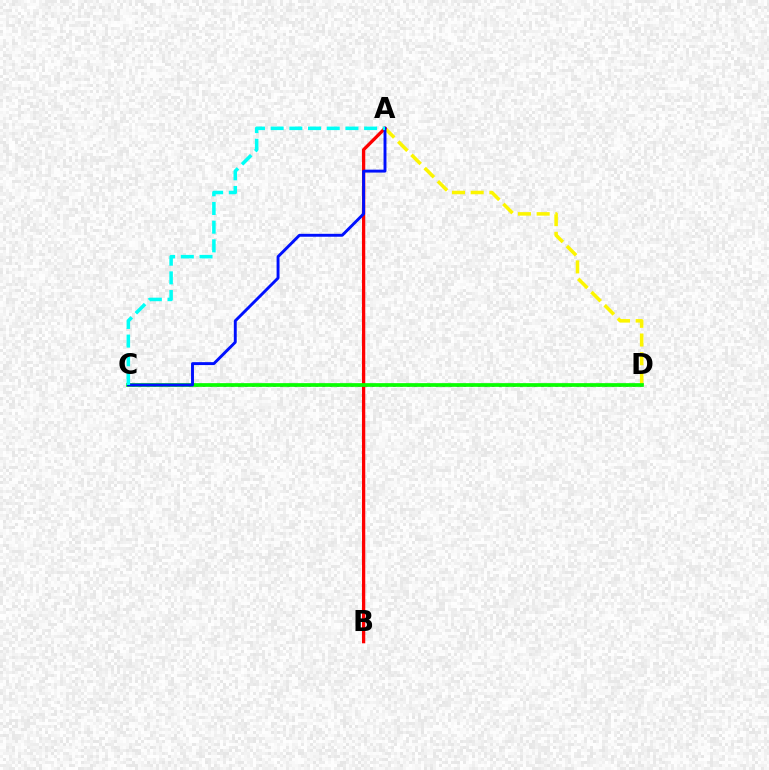{('A', 'D'): [{'color': '#fcf500', 'line_style': 'dashed', 'thickness': 2.54}], ('C', 'D'): [{'color': '#ee00ff', 'line_style': 'dotted', 'thickness': 1.92}, {'color': '#08ff00', 'line_style': 'solid', 'thickness': 2.67}], ('A', 'B'): [{'color': '#ff0000', 'line_style': 'solid', 'thickness': 2.36}], ('A', 'C'): [{'color': '#0010ff', 'line_style': 'solid', 'thickness': 2.1}, {'color': '#00fff6', 'line_style': 'dashed', 'thickness': 2.54}]}